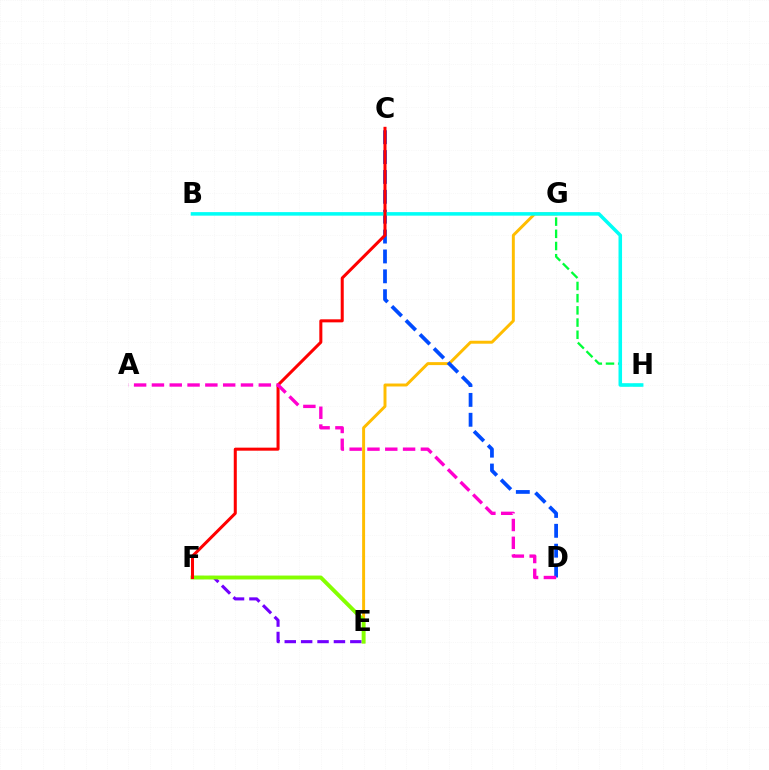{('G', 'H'): [{'color': '#00ff39', 'line_style': 'dashed', 'thickness': 1.66}], ('E', 'G'): [{'color': '#ffbd00', 'line_style': 'solid', 'thickness': 2.13}], ('C', 'D'): [{'color': '#004bff', 'line_style': 'dashed', 'thickness': 2.7}], ('B', 'H'): [{'color': '#00fff6', 'line_style': 'solid', 'thickness': 2.55}], ('E', 'F'): [{'color': '#7200ff', 'line_style': 'dashed', 'thickness': 2.23}, {'color': '#84ff00', 'line_style': 'solid', 'thickness': 2.8}], ('C', 'F'): [{'color': '#ff0000', 'line_style': 'solid', 'thickness': 2.18}], ('A', 'D'): [{'color': '#ff00cf', 'line_style': 'dashed', 'thickness': 2.42}]}